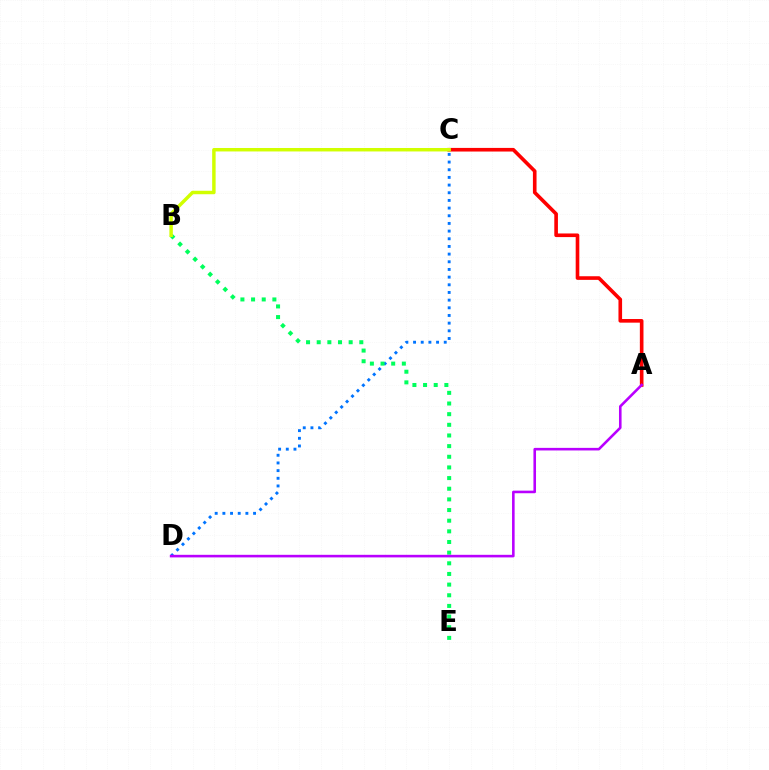{('C', 'D'): [{'color': '#0074ff', 'line_style': 'dotted', 'thickness': 2.08}], ('B', 'E'): [{'color': '#00ff5c', 'line_style': 'dotted', 'thickness': 2.89}], ('A', 'C'): [{'color': '#ff0000', 'line_style': 'solid', 'thickness': 2.61}], ('A', 'D'): [{'color': '#b900ff', 'line_style': 'solid', 'thickness': 1.86}], ('B', 'C'): [{'color': '#d1ff00', 'line_style': 'solid', 'thickness': 2.49}]}